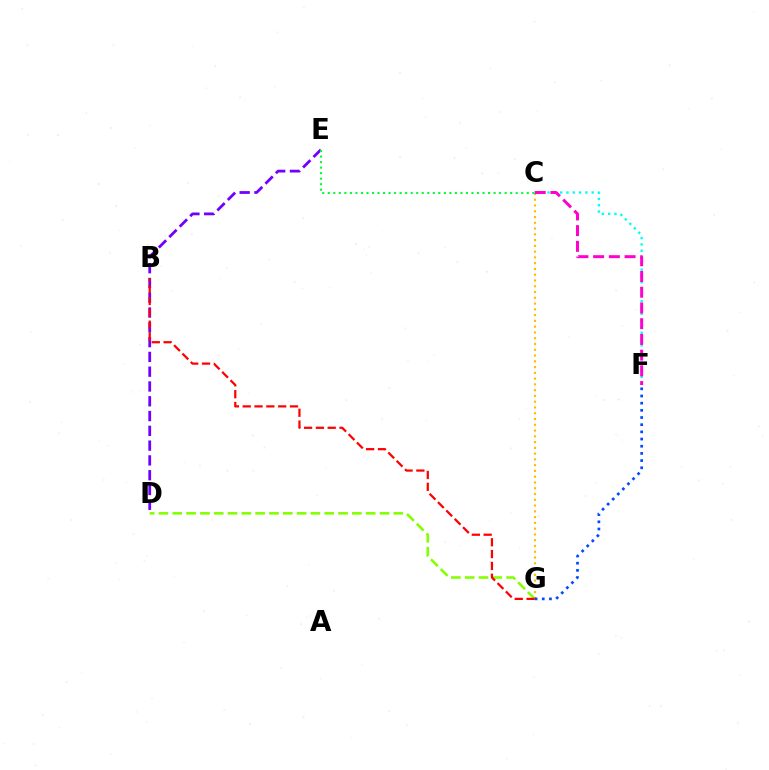{('D', 'E'): [{'color': '#7200ff', 'line_style': 'dashed', 'thickness': 2.01}], ('D', 'G'): [{'color': '#84ff00', 'line_style': 'dashed', 'thickness': 1.88}], ('C', 'G'): [{'color': '#ffbd00', 'line_style': 'dotted', 'thickness': 1.57}], ('F', 'G'): [{'color': '#004bff', 'line_style': 'dotted', 'thickness': 1.95}], ('C', 'F'): [{'color': '#00fff6', 'line_style': 'dotted', 'thickness': 1.71}, {'color': '#ff00cf', 'line_style': 'dashed', 'thickness': 2.14}], ('C', 'E'): [{'color': '#00ff39', 'line_style': 'dotted', 'thickness': 1.5}], ('B', 'G'): [{'color': '#ff0000', 'line_style': 'dashed', 'thickness': 1.61}]}